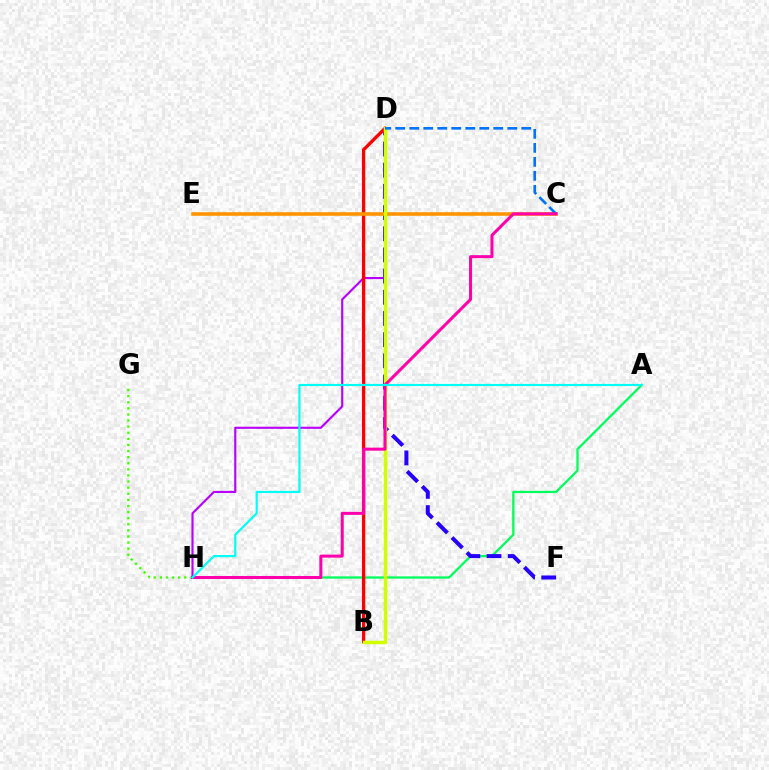{('A', 'H'): [{'color': '#00ff5c', 'line_style': 'solid', 'thickness': 1.64}, {'color': '#00fff6', 'line_style': 'solid', 'thickness': 1.57}], ('D', 'H'): [{'color': '#b900ff', 'line_style': 'solid', 'thickness': 1.54}], ('D', 'F'): [{'color': '#2500ff', 'line_style': 'dashed', 'thickness': 2.88}], ('B', 'D'): [{'color': '#ff0000', 'line_style': 'solid', 'thickness': 2.37}, {'color': '#d1ff00', 'line_style': 'solid', 'thickness': 2.51}], ('C', 'E'): [{'color': '#ff9400', 'line_style': 'solid', 'thickness': 2.59}], ('G', 'H'): [{'color': '#3dff00', 'line_style': 'dotted', 'thickness': 1.66}], ('C', 'D'): [{'color': '#0074ff', 'line_style': 'dashed', 'thickness': 1.9}], ('C', 'H'): [{'color': '#ff00ac', 'line_style': 'solid', 'thickness': 2.18}]}